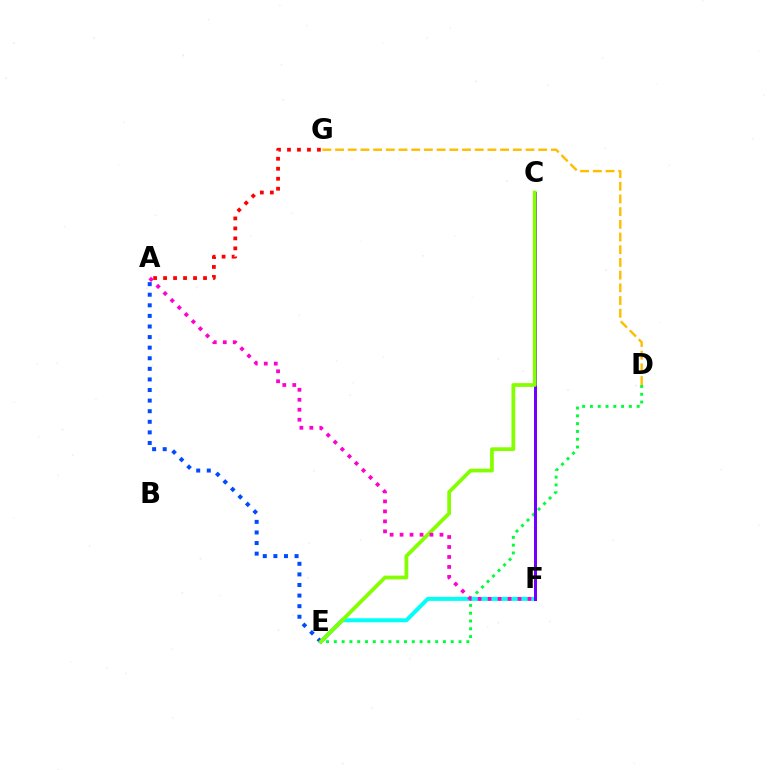{('D', 'E'): [{'color': '#00ff39', 'line_style': 'dotted', 'thickness': 2.12}], ('A', 'G'): [{'color': '#ff0000', 'line_style': 'dotted', 'thickness': 2.71}], ('E', 'F'): [{'color': '#00fff6', 'line_style': 'solid', 'thickness': 2.88}], ('C', 'F'): [{'color': '#7200ff', 'line_style': 'solid', 'thickness': 2.16}], ('D', 'G'): [{'color': '#ffbd00', 'line_style': 'dashed', 'thickness': 1.73}], ('A', 'E'): [{'color': '#004bff', 'line_style': 'dotted', 'thickness': 2.88}], ('C', 'E'): [{'color': '#84ff00', 'line_style': 'solid', 'thickness': 2.7}], ('A', 'F'): [{'color': '#ff00cf', 'line_style': 'dotted', 'thickness': 2.71}]}